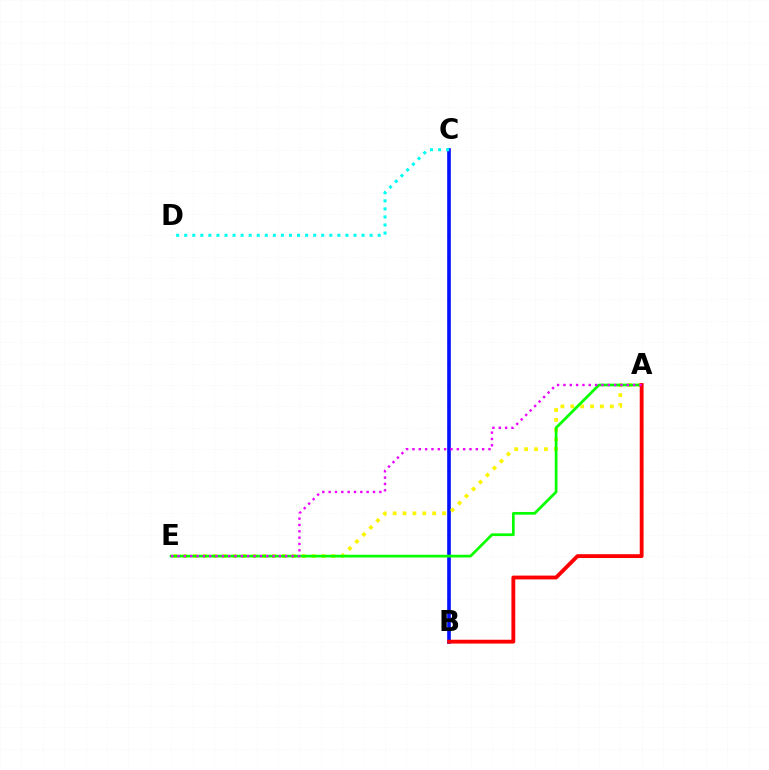{('B', 'C'): [{'color': '#0010ff', 'line_style': 'solid', 'thickness': 2.62}], ('C', 'D'): [{'color': '#00fff6', 'line_style': 'dotted', 'thickness': 2.19}], ('A', 'E'): [{'color': '#fcf500', 'line_style': 'dotted', 'thickness': 2.68}, {'color': '#08ff00', 'line_style': 'solid', 'thickness': 1.96}, {'color': '#ee00ff', 'line_style': 'dotted', 'thickness': 1.72}], ('A', 'B'): [{'color': '#ff0000', 'line_style': 'solid', 'thickness': 2.76}]}